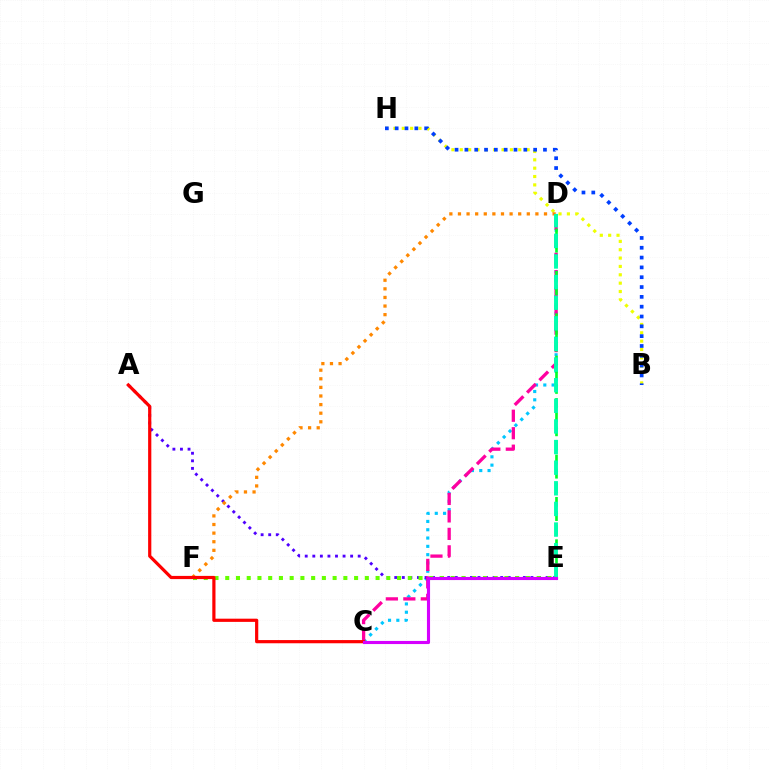{('B', 'H'): [{'color': '#eeff00', 'line_style': 'dotted', 'thickness': 2.27}, {'color': '#003fff', 'line_style': 'dotted', 'thickness': 2.67}], ('C', 'D'): [{'color': '#00c7ff', 'line_style': 'dotted', 'thickness': 2.26}, {'color': '#ff00a0', 'line_style': 'dashed', 'thickness': 2.37}], ('A', 'E'): [{'color': '#4f00ff', 'line_style': 'dotted', 'thickness': 2.06}], ('E', 'F'): [{'color': '#66ff00', 'line_style': 'dotted', 'thickness': 2.92}], ('D', 'F'): [{'color': '#ff8800', 'line_style': 'dotted', 'thickness': 2.34}], ('D', 'E'): [{'color': '#00ff27', 'line_style': 'dashed', 'thickness': 1.92}, {'color': '#00ffaf', 'line_style': 'dashed', 'thickness': 2.8}], ('A', 'C'): [{'color': '#ff0000', 'line_style': 'solid', 'thickness': 2.3}], ('C', 'E'): [{'color': '#d600ff', 'line_style': 'solid', 'thickness': 2.25}]}